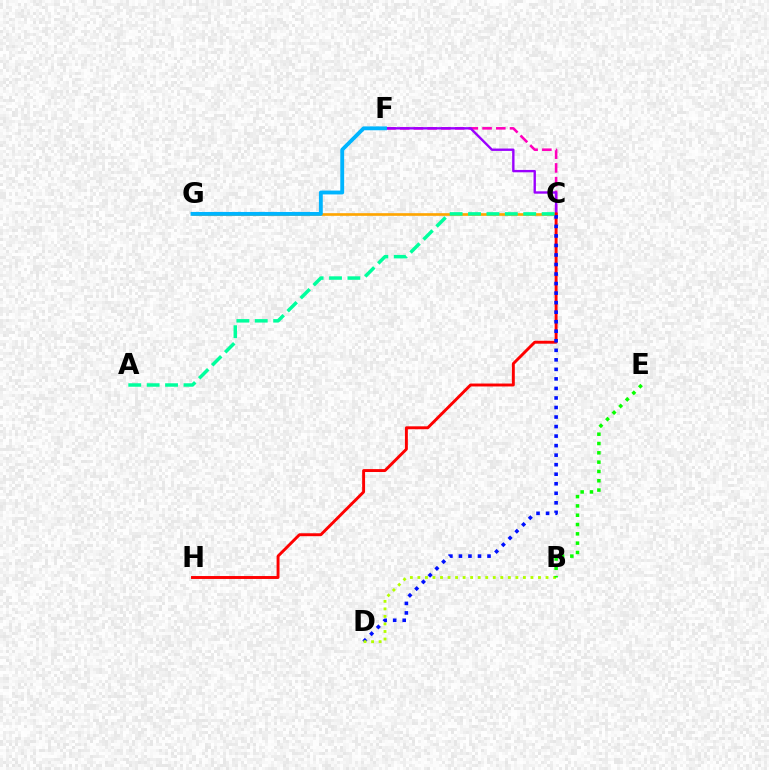{('C', 'G'): [{'color': '#ffa500', 'line_style': 'solid', 'thickness': 1.91}], ('C', 'F'): [{'color': '#ff00bd', 'line_style': 'dashed', 'thickness': 1.86}, {'color': '#9b00ff', 'line_style': 'solid', 'thickness': 1.71}], ('C', 'H'): [{'color': '#ff0000', 'line_style': 'solid', 'thickness': 2.1}], ('F', 'G'): [{'color': '#00b5ff', 'line_style': 'solid', 'thickness': 2.78}], ('C', 'D'): [{'color': '#0010ff', 'line_style': 'dotted', 'thickness': 2.59}], ('A', 'C'): [{'color': '#00ff9d', 'line_style': 'dashed', 'thickness': 2.5}], ('B', 'D'): [{'color': '#b3ff00', 'line_style': 'dotted', 'thickness': 2.05}], ('B', 'E'): [{'color': '#08ff00', 'line_style': 'dotted', 'thickness': 2.53}]}